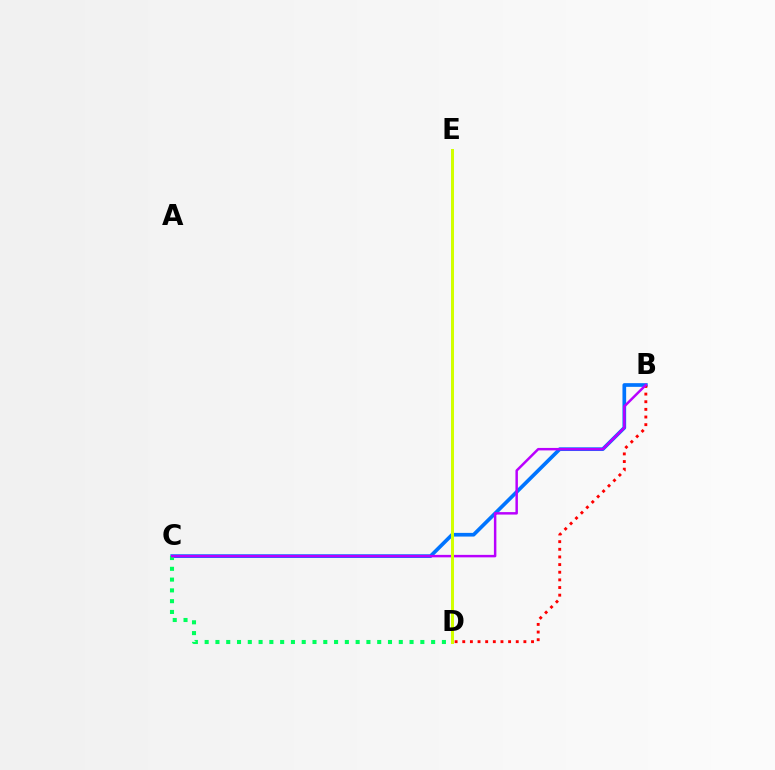{('B', 'C'): [{'color': '#0074ff', 'line_style': 'solid', 'thickness': 2.66}, {'color': '#b900ff', 'line_style': 'solid', 'thickness': 1.78}], ('B', 'D'): [{'color': '#ff0000', 'line_style': 'dotted', 'thickness': 2.08}], ('C', 'D'): [{'color': '#00ff5c', 'line_style': 'dotted', 'thickness': 2.93}], ('D', 'E'): [{'color': '#d1ff00', 'line_style': 'solid', 'thickness': 2.17}]}